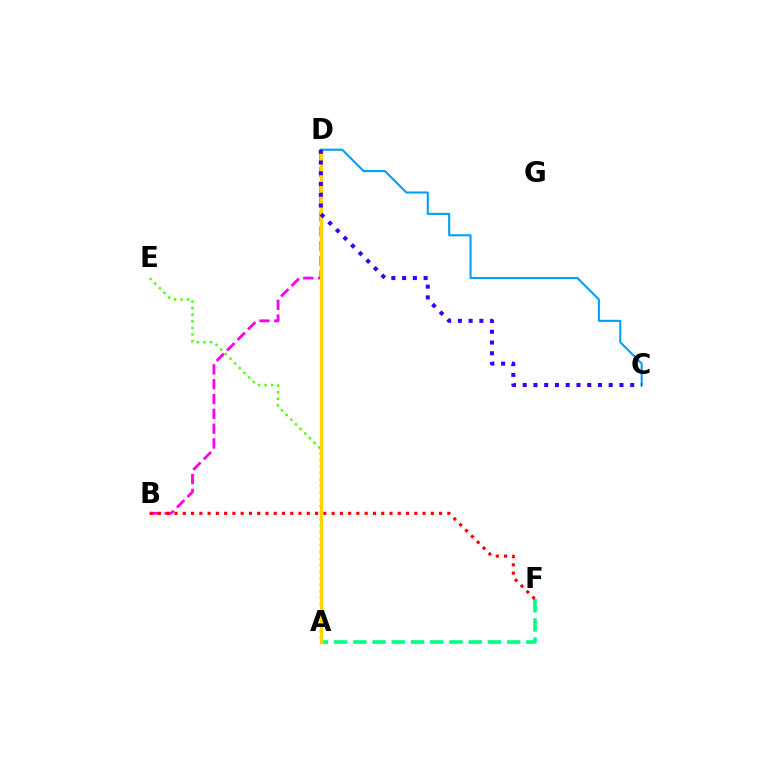{('A', 'F'): [{'color': '#00ff86', 'line_style': 'dashed', 'thickness': 2.61}], ('B', 'D'): [{'color': '#ff00ed', 'line_style': 'dashed', 'thickness': 2.01}], ('B', 'F'): [{'color': '#ff0000', 'line_style': 'dotted', 'thickness': 2.25}], ('A', 'E'): [{'color': '#4fff00', 'line_style': 'dotted', 'thickness': 1.79}], ('A', 'D'): [{'color': '#ffd500', 'line_style': 'solid', 'thickness': 2.36}], ('C', 'D'): [{'color': '#009eff', 'line_style': 'solid', 'thickness': 1.51}, {'color': '#3700ff', 'line_style': 'dotted', 'thickness': 2.92}]}